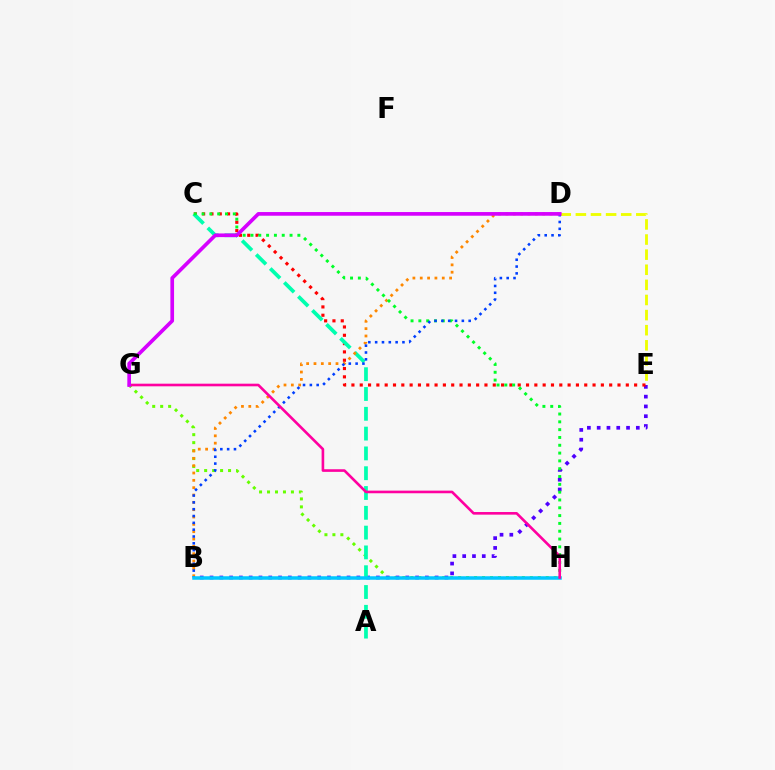{('D', 'E'): [{'color': '#eeff00', 'line_style': 'dashed', 'thickness': 2.05}], ('G', 'H'): [{'color': '#66ff00', 'line_style': 'dotted', 'thickness': 2.16}, {'color': '#ff00a0', 'line_style': 'solid', 'thickness': 1.89}], ('B', 'E'): [{'color': '#4f00ff', 'line_style': 'dotted', 'thickness': 2.66}], ('C', 'E'): [{'color': '#ff0000', 'line_style': 'dotted', 'thickness': 2.26}], ('A', 'C'): [{'color': '#00ffaf', 'line_style': 'dashed', 'thickness': 2.69}], ('B', 'D'): [{'color': '#ff8800', 'line_style': 'dotted', 'thickness': 1.99}, {'color': '#003fff', 'line_style': 'dotted', 'thickness': 1.85}], ('C', 'H'): [{'color': '#00ff27', 'line_style': 'dotted', 'thickness': 2.12}], ('B', 'H'): [{'color': '#00c7ff', 'line_style': 'solid', 'thickness': 2.53}], ('D', 'G'): [{'color': '#d600ff', 'line_style': 'solid', 'thickness': 2.64}]}